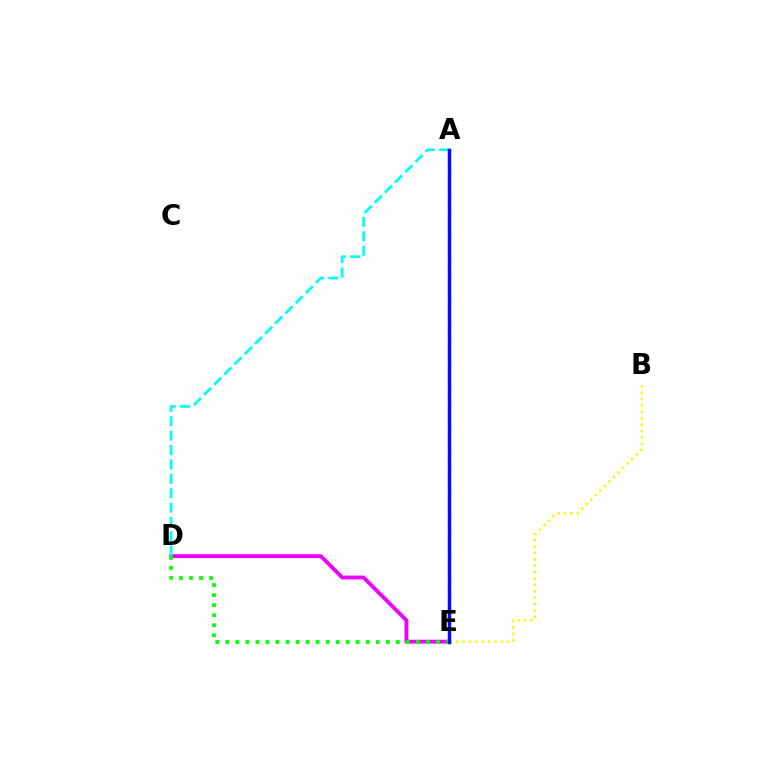{('D', 'E'): [{'color': '#ee00ff', 'line_style': 'solid', 'thickness': 2.76}, {'color': '#08ff00', 'line_style': 'dotted', 'thickness': 2.73}], ('A', 'E'): [{'color': '#ff0000', 'line_style': 'dotted', 'thickness': 1.97}, {'color': '#0010ff', 'line_style': 'solid', 'thickness': 2.51}], ('A', 'D'): [{'color': '#00fff6', 'line_style': 'dashed', 'thickness': 1.96}], ('B', 'E'): [{'color': '#fcf500', 'line_style': 'dotted', 'thickness': 1.74}]}